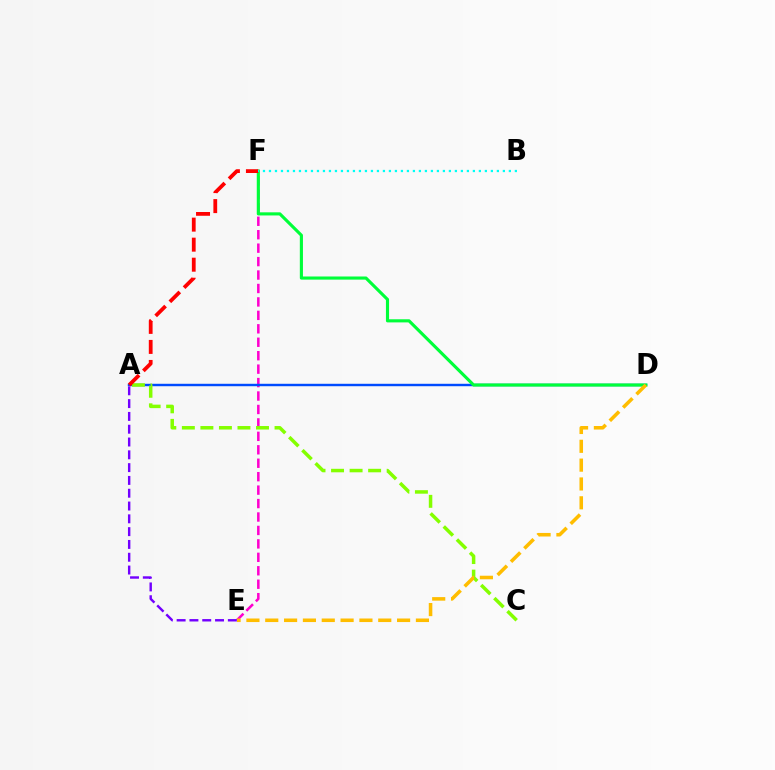{('E', 'F'): [{'color': '#ff00cf', 'line_style': 'dashed', 'thickness': 1.83}], ('A', 'D'): [{'color': '#004bff', 'line_style': 'solid', 'thickness': 1.75}], ('D', 'F'): [{'color': '#00ff39', 'line_style': 'solid', 'thickness': 2.25}], ('A', 'C'): [{'color': '#84ff00', 'line_style': 'dashed', 'thickness': 2.52}], ('D', 'E'): [{'color': '#ffbd00', 'line_style': 'dashed', 'thickness': 2.56}], ('A', 'F'): [{'color': '#ff0000', 'line_style': 'dashed', 'thickness': 2.72}], ('B', 'F'): [{'color': '#00fff6', 'line_style': 'dotted', 'thickness': 1.63}], ('A', 'E'): [{'color': '#7200ff', 'line_style': 'dashed', 'thickness': 1.74}]}